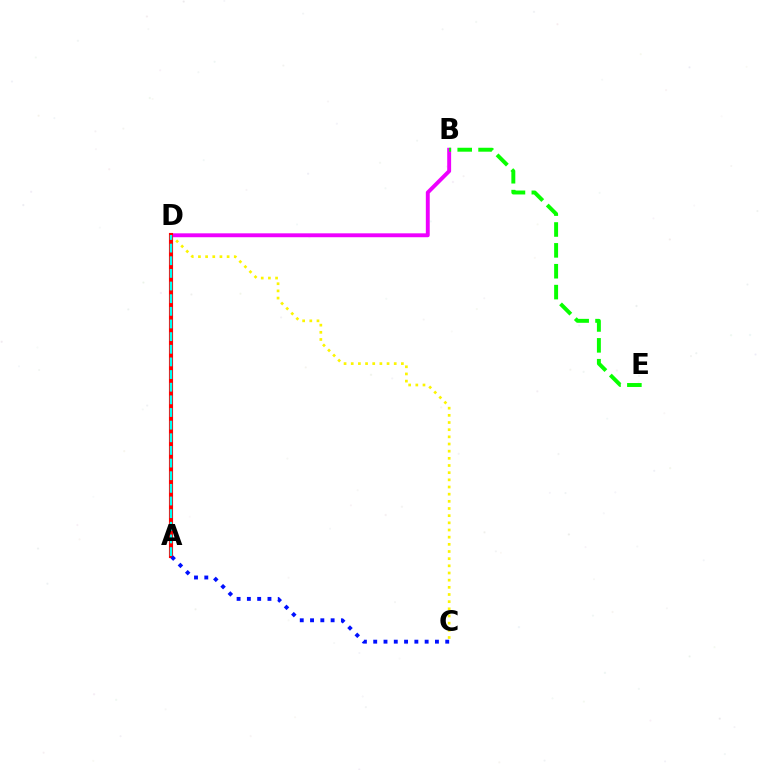{('C', 'D'): [{'color': '#fcf500', 'line_style': 'dotted', 'thickness': 1.95}], ('B', 'D'): [{'color': '#ee00ff', 'line_style': 'solid', 'thickness': 2.81}], ('A', 'D'): [{'color': '#ff0000', 'line_style': 'solid', 'thickness': 2.97}, {'color': '#00fff6', 'line_style': 'dashed', 'thickness': 1.72}], ('B', 'E'): [{'color': '#08ff00', 'line_style': 'dashed', 'thickness': 2.84}], ('A', 'C'): [{'color': '#0010ff', 'line_style': 'dotted', 'thickness': 2.8}]}